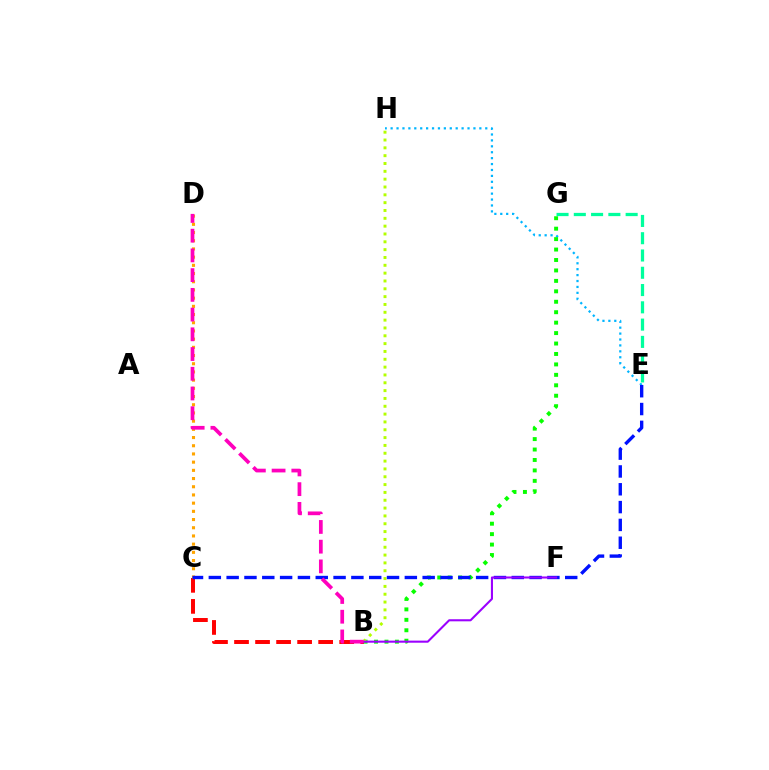{('B', 'C'): [{'color': '#ff0000', 'line_style': 'dashed', 'thickness': 2.86}], ('E', 'H'): [{'color': '#00b5ff', 'line_style': 'dotted', 'thickness': 1.61}], ('C', 'D'): [{'color': '#ffa500', 'line_style': 'dotted', 'thickness': 2.23}], ('B', 'G'): [{'color': '#08ff00', 'line_style': 'dotted', 'thickness': 2.84}], ('E', 'G'): [{'color': '#00ff9d', 'line_style': 'dashed', 'thickness': 2.35}], ('B', 'H'): [{'color': '#b3ff00', 'line_style': 'dotted', 'thickness': 2.13}], ('C', 'E'): [{'color': '#0010ff', 'line_style': 'dashed', 'thickness': 2.42}], ('B', 'F'): [{'color': '#9b00ff', 'line_style': 'solid', 'thickness': 1.5}], ('B', 'D'): [{'color': '#ff00bd', 'line_style': 'dashed', 'thickness': 2.68}]}